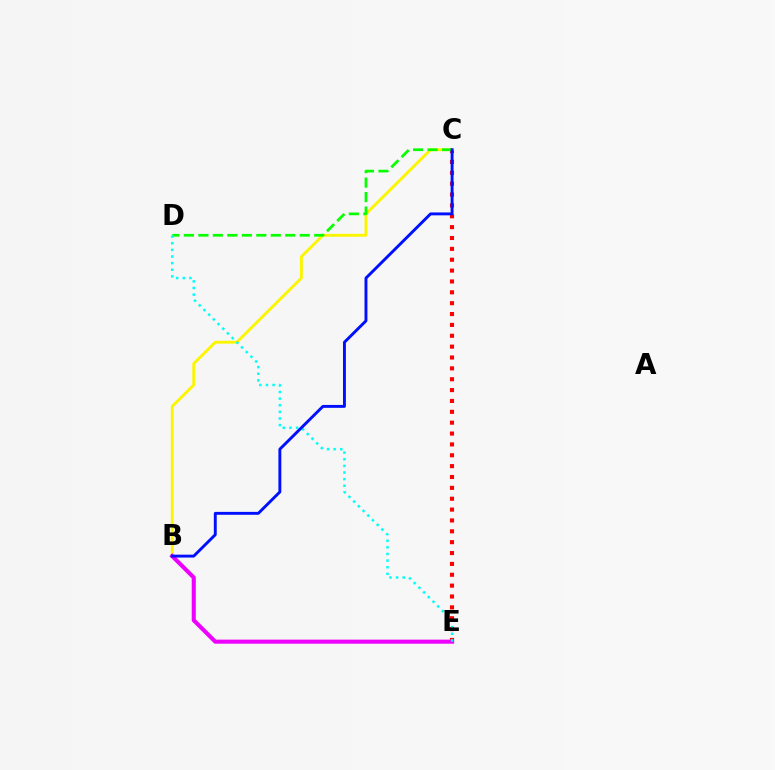{('C', 'E'): [{'color': '#ff0000', 'line_style': 'dotted', 'thickness': 2.95}], ('B', 'C'): [{'color': '#fcf500', 'line_style': 'solid', 'thickness': 2.07}, {'color': '#0010ff', 'line_style': 'solid', 'thickness': 2.1}], ('B', 'E'): [{'color': '#ee00ff', 'line_style': 'solid', 'thickness': 2.93}], ('C', 'D'): [{'color': '#08ff00', 'line_style': 'dashed', 'thickness': 1.97}], ('D', 'E'): [{'color': '#00fff6', 'line_style': 'dotted', 'thickness': 1.8}]}